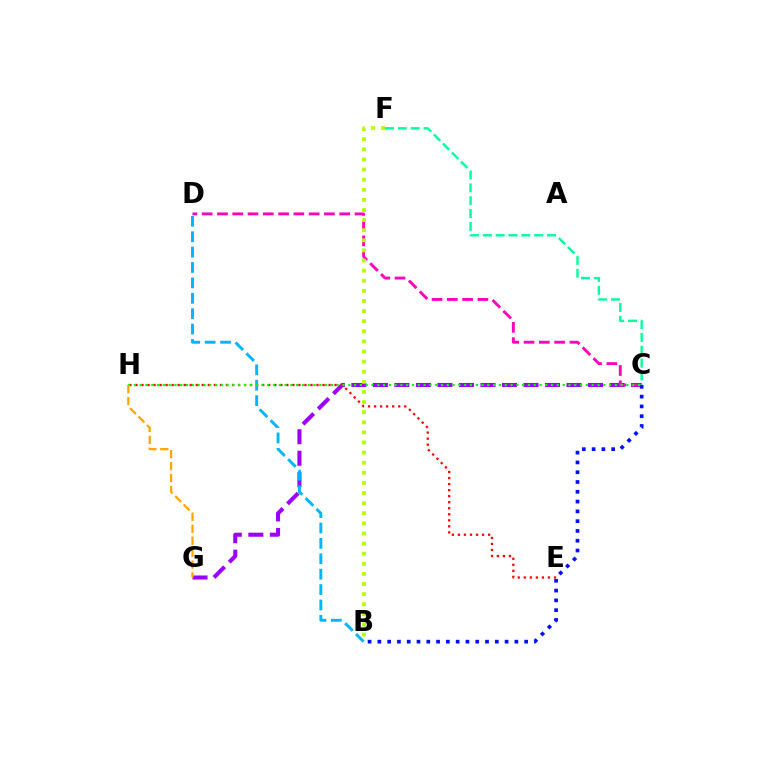{('C', 'G'): [{'color': '#9b00ff', 'line_style': 'dashed', 'thickness': 2.92}], ('C', 'D'): [{'color': '#ff00bd', 'line_style': 'dashed', 'thickness': 2.08}], ('C', 'F'): [{'color': '#00ff9d', 'line_style': 'dashed', 'thickness': 1.74}], ('E', 'H'): [{'color': '#ff0000', 'line_style': 'dotted', 'thickness': 1.64}], ('B', 'C'): [{'color': '#0010ff', 'line_style': 'dotted', 'thickness': 2.66}], ('B', 'D'): [{'color': '#00b5ff', 'line_style': 'dashed', 'thickness': 2.09}], ('C', 'H'): [{'color': '#08ff00', 'line_style': 'dotted', 'thickness': 1.57}], ('B', 'F'): [{'color': '#b3ff00', 'line_style': 'dotted', 'thickness': 2.75}], ('G', 'H'): [{'color': '#ffa500', 'line_style': 'dashed', 'thickness': 1.62}]}